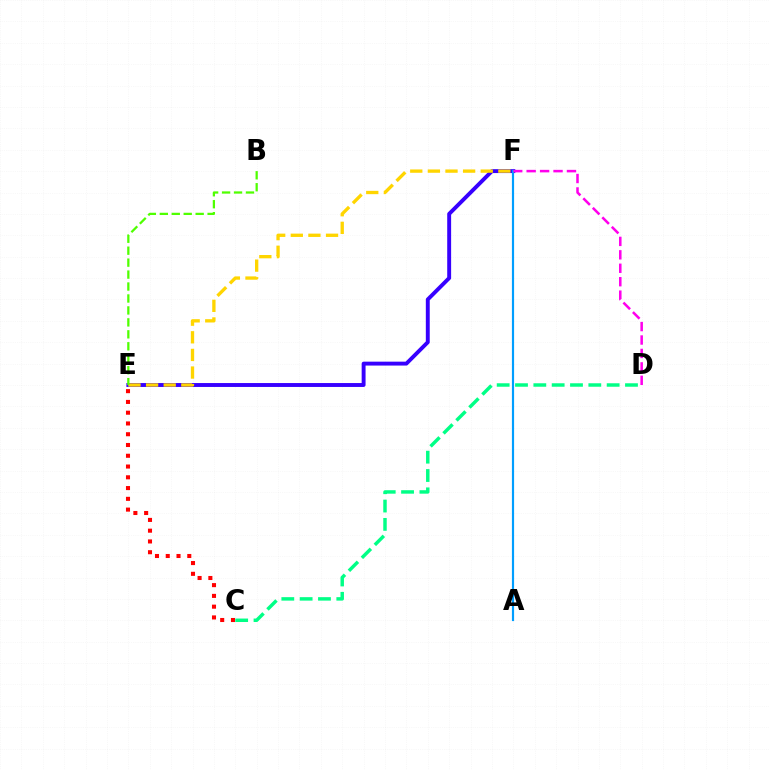{('E', 'F'): [{'color': '#3700ff', 'line_style': 'solid', 'thickness': 2.81}, {'color': '#ffd500', 'line_style': 'dashed', 'thickness': 2.39}], ('C', 'E'): [{'color': '#ff0000', 'line_style': 'dotted', 'thickness': 2.93}], ('A', 'F'): [{'color': '#009eff', 'line_style': 'solid', 'thickness': 1.57}], ('B', 'E'): [{'color': '#4fff00', 'line_style': 'dashed', 'thickness': 1.62}], ('C', 'D'): [{'color': '#00ff86', 'line_style': 'dashed', 'thickness': 2.49}], ('D', 'F'): [{'color': '#ff00ed', 'line_style': 'dashed', 'thickness': 1.82}]}